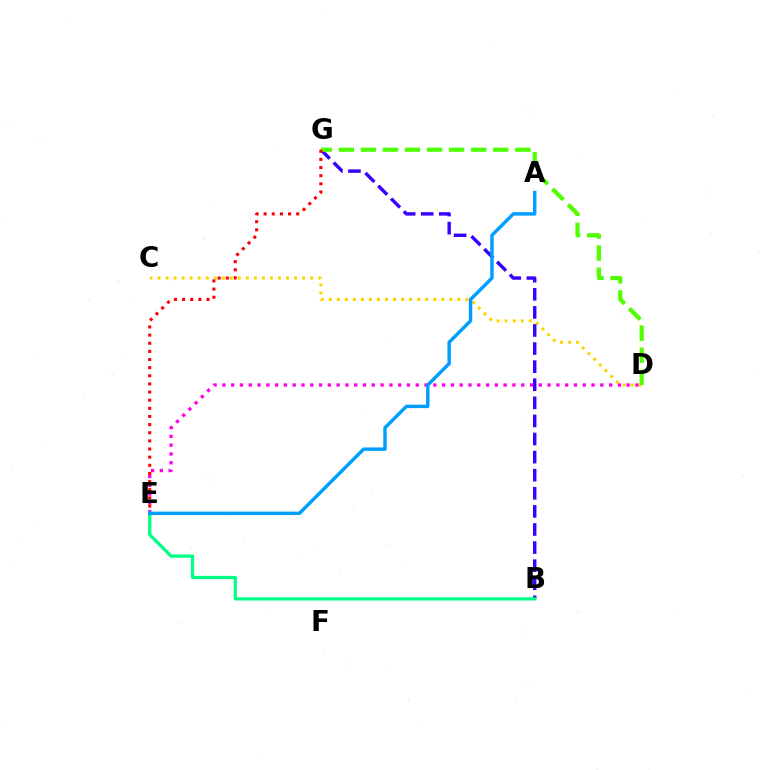{('D', 'E'): [{'color': '#ff00ed', 'line_style': 'dotted', 'thickness': 2.39}], ('C', 'D'): [{'color': '#ffd500', 'line_style': 'dotted', 'thickness': 2.18}], ('B', 'G'): [{'color': '#3700ff', 'line_style': 'dashed', 'thickness': 2.46}], ('D', 'G'): [{'color': '#4fff00', 'line_style': 'dashed', 'thickness': 3.0}], ('E', 'G'): [{'color': '#ff0000', 'line_style': 'dotted', 'thickness': 2.21}], ('B', 'E'): [{'color': '#00ff86', 'line_style': 'solid', 'thickness': 2.34}], ('A', 'E'): [{'color': '#009eff', 'line_style': 'solid', 'thickness': 2.48}]}